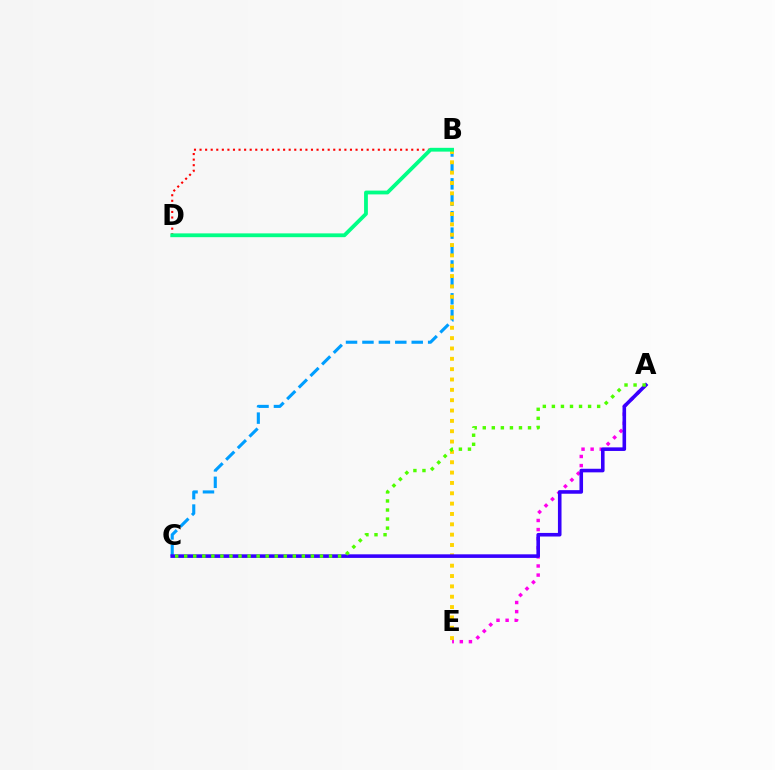{('B', 'D'): [{'color': '#ff0000', 'line_style': 'dotted', 'thickness': 1.51}, {'color': '#00ff86', 'line_style': 'solid', 'thickness': 2.73}], ('B', 'C'): [{'color': '#009eff', 'line_style': 'dashed', 'thickness': 2.23}], ('B', 'E'): [{'color': '#ffd500', 'line_style': 'dotted', 'thickness': 2.81}], ('A', 'E'): [{'color': '#ff00ed', 'line_style': 'dotted', 'thickness': 2.47}], ('A', 'C'): [{'color': '#3700ff', 'line_style': 'solid', 'thickness': 2.59}, {'color': '#4fff00', 'line_style': 'dotted', 'thickness': 2.46}]}